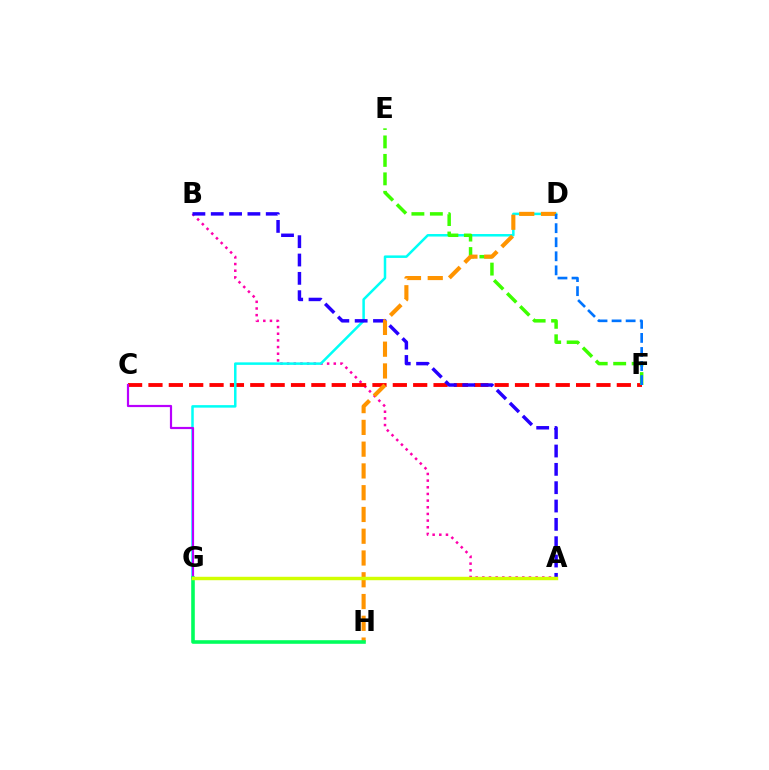{('A', 'B'): [{'color': '#ff00ac', 'line_style': 'dotted', 'thickness': 1.81}, {'color': '#2500ff', 'line_style': 'dashed', 'thickness': 2.49}], ('C', 'F'): [{'color': '#ff0000', 'line_style': 'dashed', 'thickness': 2.77}], ('D', 'G'): [{'color': '#00fff6', 'line_style': 'solid', 'thickness': 1.81}], ('C', 'G'): [{'color': '#b900ff', 'line_style': 'solid', 'thickness': 1.58}], ('E', 'F'): [{'color': '#3dff00', 'line_style': 'dashed', 'thickness': 2.51}], ('D', 'H'): [{'color': '#ff9400', 'line_style': 'dashed', 'thickness': 2.96}], ('G', 'H'): [{'color': '#00ff5c', 'line_style': 'solid', 'thickness': 2.59}], ('D', 'F'): [{'color': '#0074ff', 'line_style': 'dashed', 'thickness': 1.91}], ('A', 'G'): [{'color': '#d1ff00', 'line_style': 'solid', 'thickness': 2.47}]}